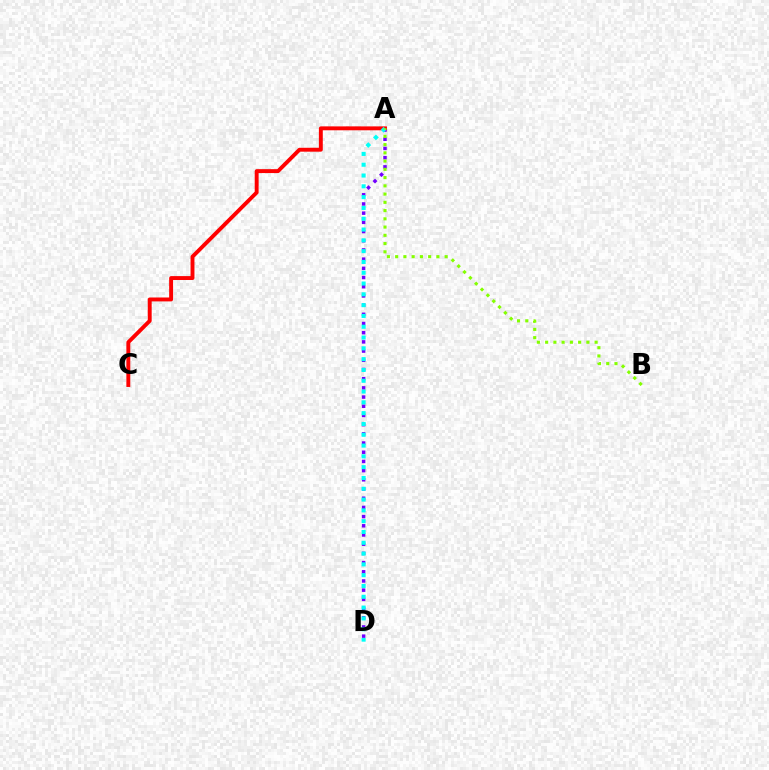{('A', 'D'): [{'color': '#7200ff', 'line_style': 'dotted', 'thickness': 2.5}, {'color': '#00fff6', 'line_style': 'dotted', 'thickness': 2.93}], ('A', 'C'): [{'color': '#ff0000', 'line_style': 'solid', 'thickness': 2.81}], ('A', 'B'): [{'color': '#84ff00', 'line_style': 'dotted', 'thickness': 2.24}]}